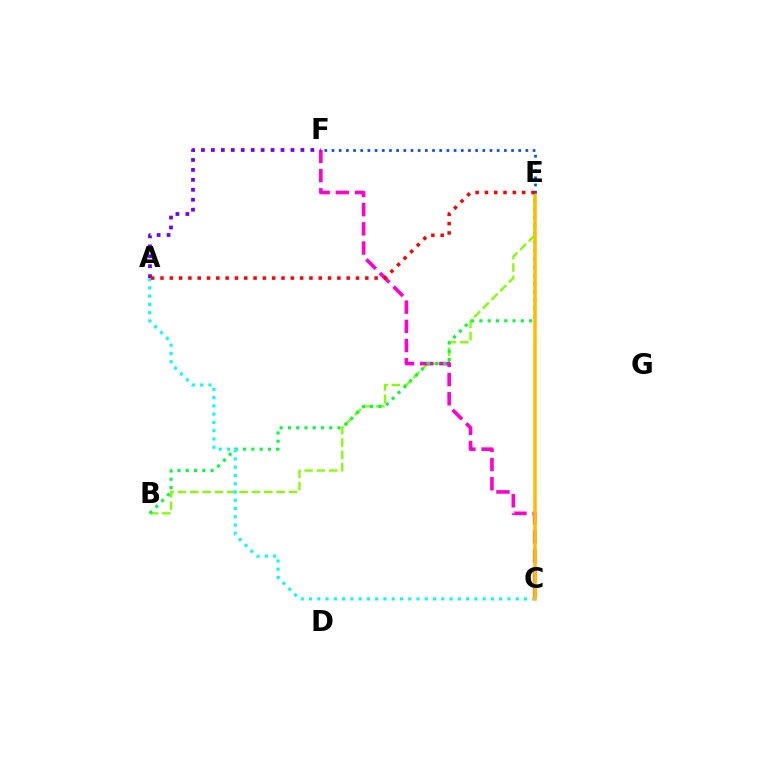{('B', 'E'): [{'color': '#84ff00', 'line_style': 'dashed', 'thickness': 1.68}, {'color': '#00ff39', 'line_style': 'dotted', 'thickness': 2.25}], ('C', 'F'): [{'color': '#ff00cf', 'line_style': 'dashed', 'thickness': 2.61}], ('A', 'F'): [{'color': '#7200ff', 'line_style': 'dotted', 'thickness': 2.7}], ('A', 'C'): [{'color': '#00fff6', 'line_style': 'dotted', 'thickness': 2.25}], ('C', 'E'): [{'color': '#ffbd00', 'line_style': 'solid', 'thickness': 2.53}], ('E', 'F'): [{'color': '#004bff', 'line_style': 'dotted', 'thickness': 1.95}], ('A', 'E'): [{'color': '#ff0000', 'line_style': 'dotted', 'thickness': 2.53}]}